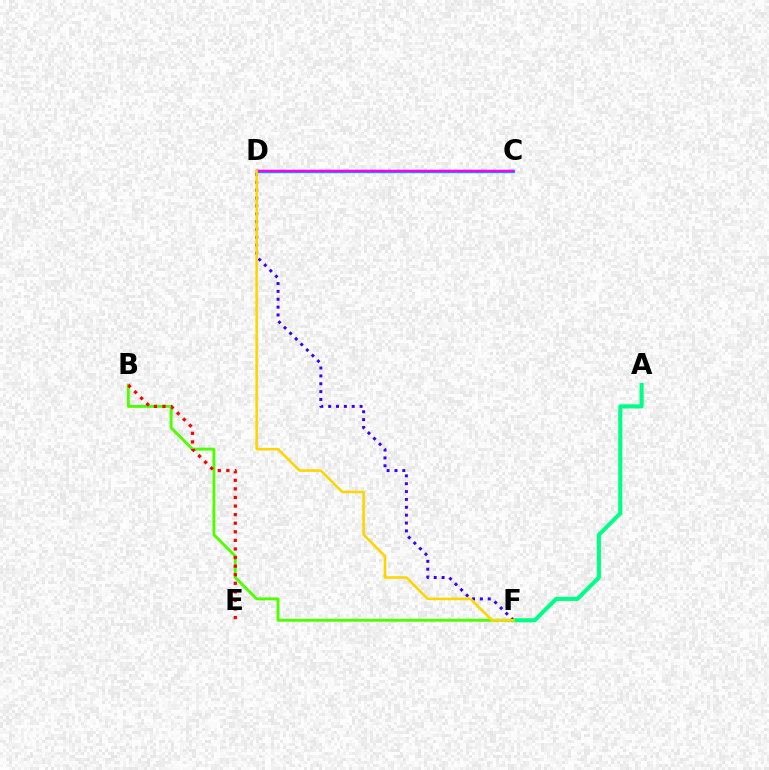{('C', 'D'): [{'color': '#009eff', 'line_style': 'solid', 'thickness': 2.41}, {'color': '#ff00ed', 'line_style': 'solid', 'thickness': 1.73}], ('A', 'F'): [{'color': '#00ff86', 'line_style': 'solid', 'thickness': 2.94}], ('D', 'F'): [{'color': '#3700ff', 'line_style': 'dotted', 'thickness': 2.14}, {'color': '#ffd500', 'line_style': 'solid', 'thickness': 1.85}], ('B', 'F'): [{'color': '#4fff00', 'line_style': 'solid', 'thickness': 2.1}], ('B', 'E'): [{'color': '#ff0000', 'line_style': 'dotted', 'thickness': 2.33}]}